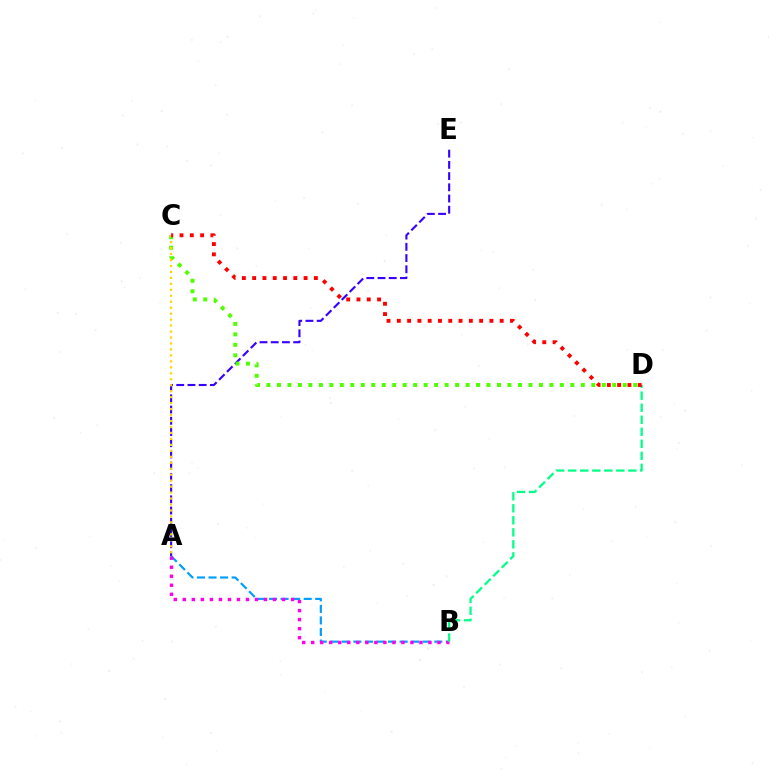{('A', 'E'): [{'color': '#3700ff', 'line_style': 'dashed', 'thickness': 1.52}], ('A', 'B'): [{'color': '#009eff', 'line_style': 'dashed', 'thickness': 1.57}, {'color': '#ff00ed', 'line_style': 'dotted', 'thickness': 2.45}], ('C', 'D'): [{'color': '#4fff00', 'line_style': 'dotted', 'thickness': 2.85}, {'color': '#ff0000', 'line_style': 'dotted', 'thickness': 2.8}], ('A', 'C'): [{'color': '#ffd500', 'line_style': 'dotted', 'thickness': 1.62}], ('B', 'D'): [{'color': '#00ff86', 'line_style': 'dashed', 'thickness': 1.63}]}